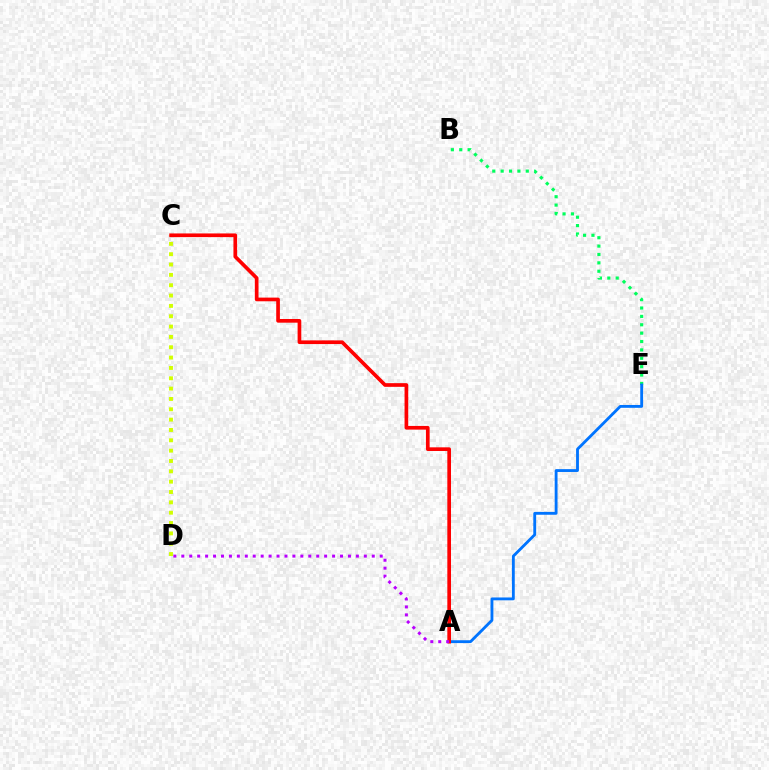{('B', 'E'): [{'color': '#00ff5c', 'line_style': 'dotted', 'thickness': 2.28}], ('A', 'E'): [{'color': '#0074ff', 'line_style': 'solid', 'thickness': 2.05}], ('C', 'D'): [{'color': '#d1ff00', 'line_style': 'dotted', 'thickness': 2.81}], ('A', 'C'): [{'color': '#ff0000', 'line_style': 'solid', 'thickness': 2.65}], ('A', 'D'): [{'color': '#b900ff', 'line_style': 'dotted', 'thickness': 2.16}]}